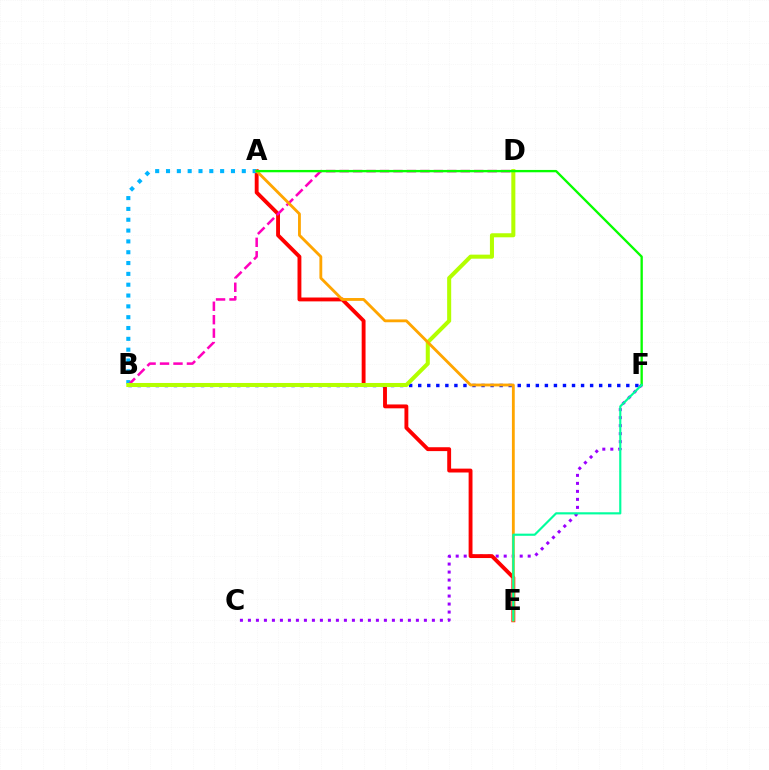{('C', 'F'): [{'color': '#9b00ff', 'line_style': 'dotted', 'thickness': 2.17}], ('A', 'E'): [{'color': '#ff0000', 'line_style': 'solid', 'thickness': 2.79}, {'color': '#ffa500', 'line_style': 'solid', 'thickness': 2.05}], ('A', 'B'): [{'color': '#00b5ff', 'line_style': 'dotted', 'thickness': 2.94}], ('B', 'D'): [{'color': '#ff00bd', 'line_style': 'dashed', 'thickness': 1.83}, {'color': '#b3ff00', 'line_style': 'solid', 'thickness': 2.91}], ('B', 'F'): [{'color': '#0010ff', 'line_style': 'dotted', 'thickness': 2.46}], ('A', 'F'): [{'color': '#08ff00', 'line_style': 'solid', 'thickness': 1.68}], ('E', 'F'): [{'color': '#00ff9d', 'line_style': 'solid', 'thickness': 1.55}]}